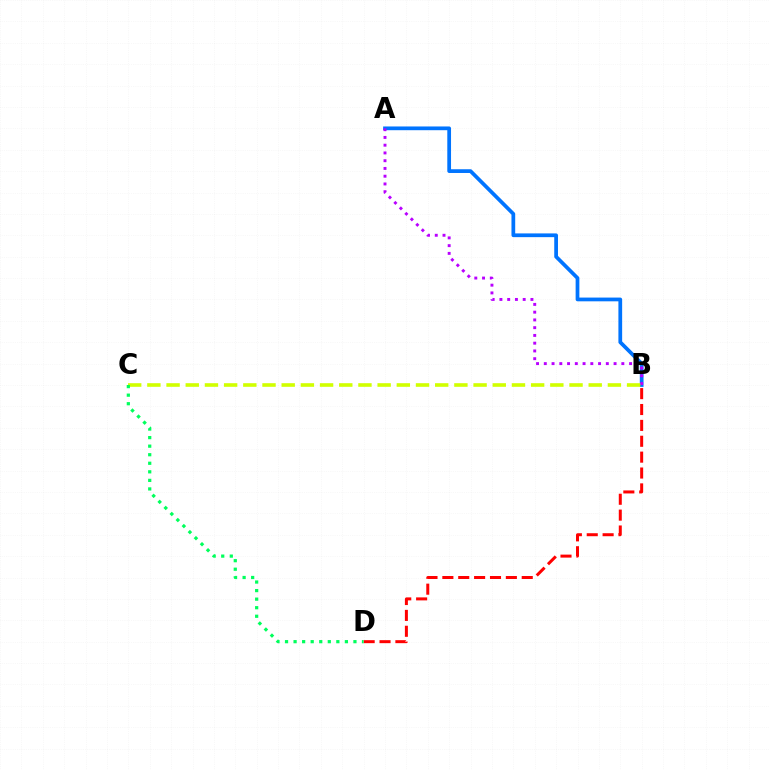{('B', 'D'): [{'color': '#ff0000', 'line_style': 'dashed', 'thickness': 2.16}], ('A', 'B'): [{'color': '#0074ff', 'line_style': 'solid', 'thickness': 2.69}, {'color': '#b900ff', 'line_style': 'dotted', 'thickness': 2.11}], ('B', 'C'): [{'color': '#d1ff00', 'line_style': 'dashed', 'thickness': 2.61}], ('C', 'D'): [{'color': '#00ff5c', 'line_style': 'dotted', 'thickness': 2.32}]}